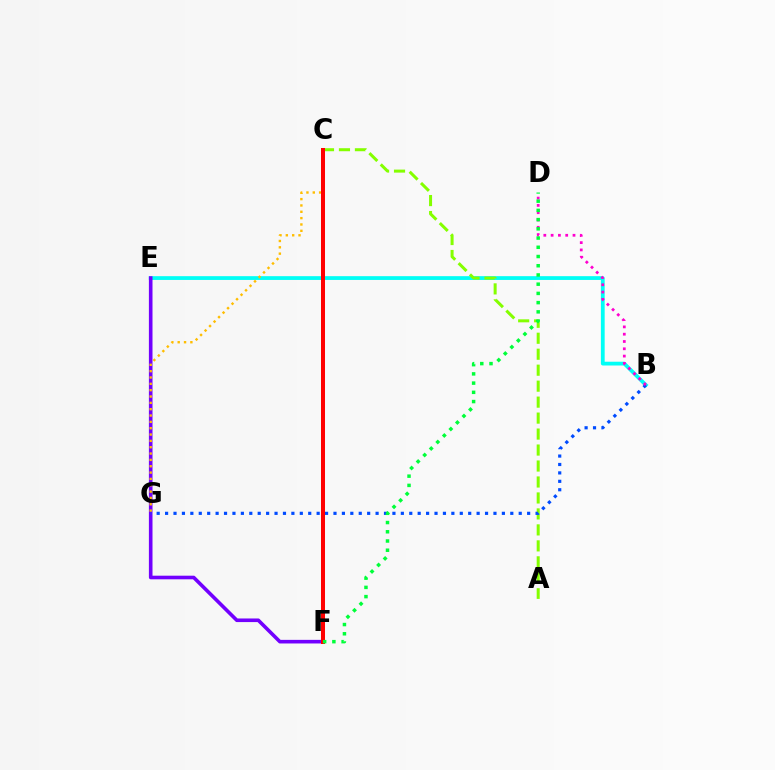{('B', 'E'): [{'color': '#00fff6', 'line_style': 'solid', 'thickness': 2.72}], ('E', 'F'): [{'color': '#7200ff', 'line_style': 'solid', 'thickness': 2.6}], ('A', 'C'): [{'color': '#84ff00', 'line_style': 'dashed', 'thickness': 2.17}], ('C', 'G'): [{'color': '#ffbd00', 'line_style': 'dotted', 'thickness': 1.72}], ('B', 'G'): [{'color': '#004bff', 'line_style': 'dotted', 'thickness': 2.29}], ('C', 'F'): [{'color': '#ff0000', 'line_style': 'solid', 'thickness': 2.89}], ('B', 'D'): [{'color': '#ff00cf', 'line_style': 'dotted', 'thickness': 1.98}], ('D', 'F'): [{'color': '#00ff39', 'line_style': 'dotted', 'thickness': 2.51}]}